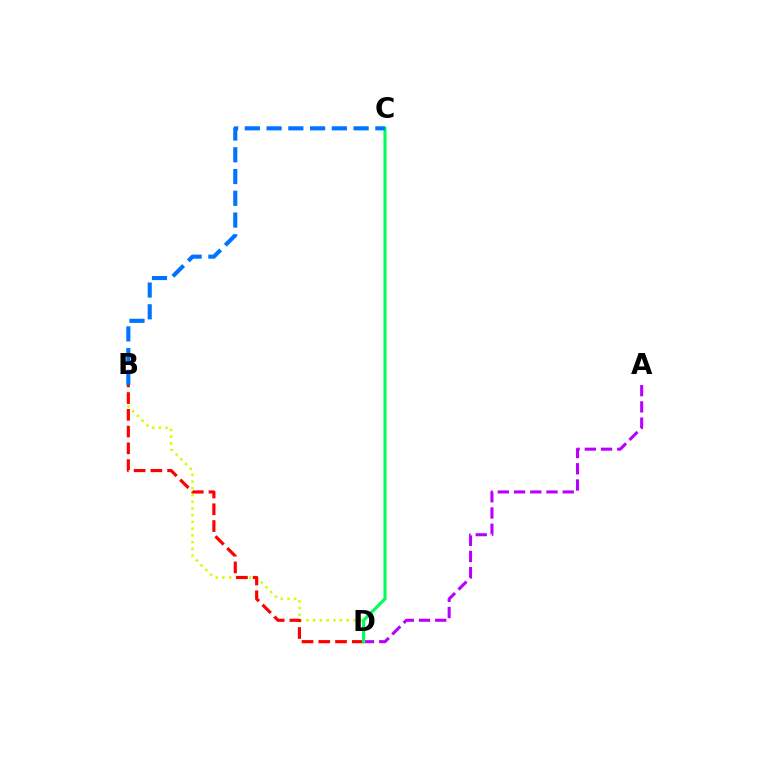{('B', 'D'): [{'color': '#d1ff00', 'line_style': 'dotted', 'thickness': 1.83}, {'color': '#ff0000', 'line_style': 'dashed', 'thickness': 2.28}], ('A', 'D'): [{'color': '#b900ff', 'line_style': 'dashed', 'thickness': 2.2}], ('C', 'D'): [{'color': '#00ff5c', 'line_style': 'solid', 'thickness': 2.26}], ('B', 'C'): [{'color': '#0074ff', 'line_style': 'dashed', 'thickness': 2.95}]}